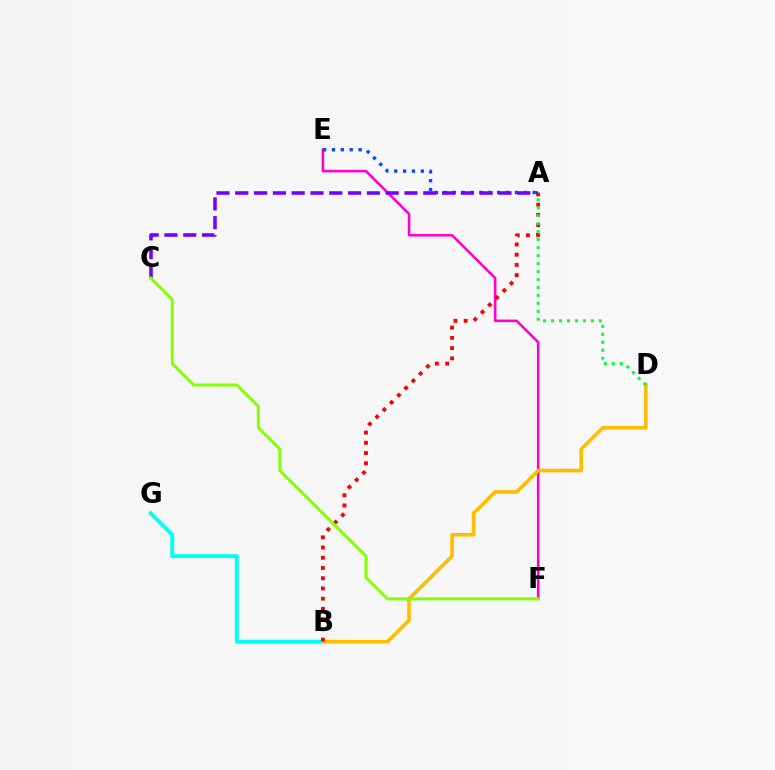{('B', 'G'): [{'color': '#00fff6', 'line_style': 'solid', 'thickness': 2.82}], ('E', 'F'): [{'color': '#ff00cf', 'line_style': 'solid', 'thickness': 1.85}], ('B', 'D'): [{'color': '#ffbd00', 'line_style': 'solid', 'thickness': 2.6}], ('A', 'B'): [{'color': '#ff0000', 'line_style': 'dotted', 'thickness': 2.78}], ('A', 'E'): [{'color': '#004bff', 'line_style': 'dotted', 'thickness': 2.41}], ('A', 'D'): [{'color': '#00ff39', 'line_style': 'dotted', 'thickness': 2.16}], ('A', 'C'): [{'color': '#7200ff', 'line_style': 'dashed', 'thickness': 2.55}], ('C', 'F'): [{'color': '#84ff00', 'line_style': 'solid', 'thickness': 2.13}]}